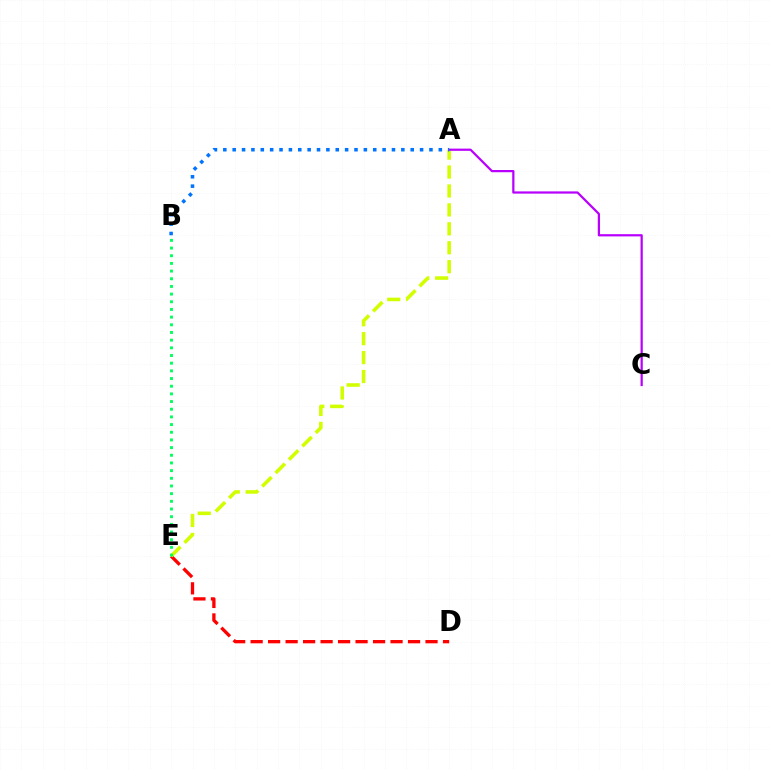{('D', 'E'): [{'color': '#ff0000', 'line_style': 'dashed', 'thickness': 2.38}], ('A', 'E'): [{'color': '#d1ff00', 'line_style': 'dashed', 'thickness': 2.57}], ('A', 'C'): [{'color': '#b900ff', 'line_style': 'solid', 'thickness': 1.6}], ('A', 'B'): [{'color': '#0074ff', 'line_style': 'dotted', 'thickness': 2.55}], ('B', 'E'): [{'color': '#00ff5c', 'line_style': 'dotted', 'thickness': 2.09}]}